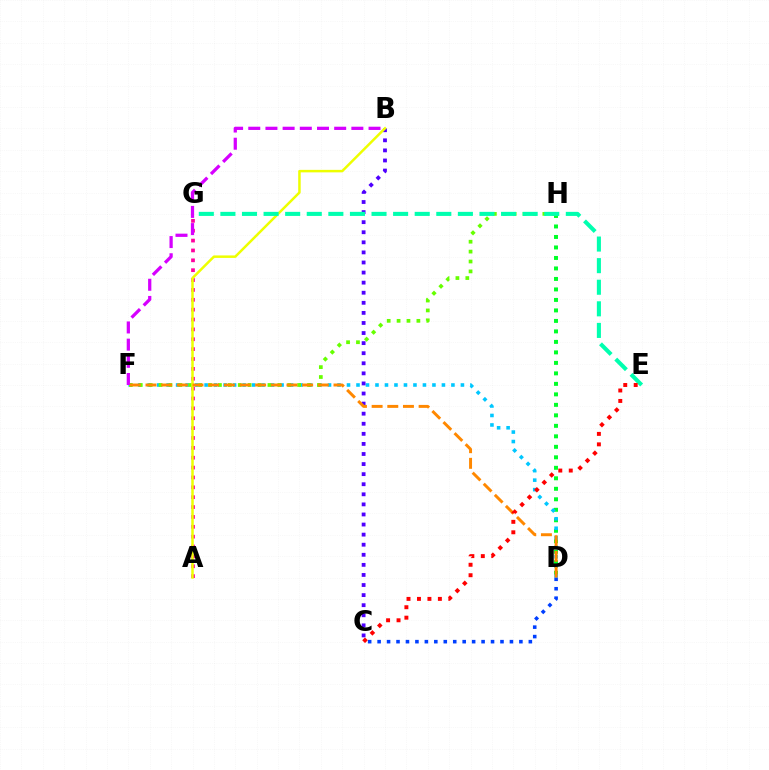{('D', 'H'): [{'color': '#00ff27', 'line_style': 'dotted', 'thickness': 2.85}], ('D', 'F'): [{'color': '#00c7ff', 'line_style': 'dotted', 'thickness': 2.58}, {'color': '#ff8800', 'line_style': 'dashed', 'thickness': 2.13}], ('B', 'C'): [{'color': '#4f00ff', 'line_style': 'dotted', 'thickness': 2.74}], ('A', 'G'): [{'color': '#ff00a0', 'line_style': 'dotted', 'thickness': 2.68}], ('F', 'H'): [{'color': '#66ff00', 'line_style': 'dotted', 'thickness': 2.69}], ('B', 'F'): [{'color': '#d600ff', 'line_style': 'dashed', 'thickness': 2.33}], ('C', 'D'): [{'color': '#003fff', 'line_style': 'dotted', 'thickness': 2.57}], ('A', 'B'): [{'color': '#eeff00', 'line_style': 'solid', 'thickness': 1.8}], ('E', 'G'): [{'color': '#00ffaf', 'line_style': 'dashed', 'thickness': 2.93}], ('C', 'E'): [{'color': '#ff0000', 'line_style': 'dotted', 'thickness': 2.84}]}